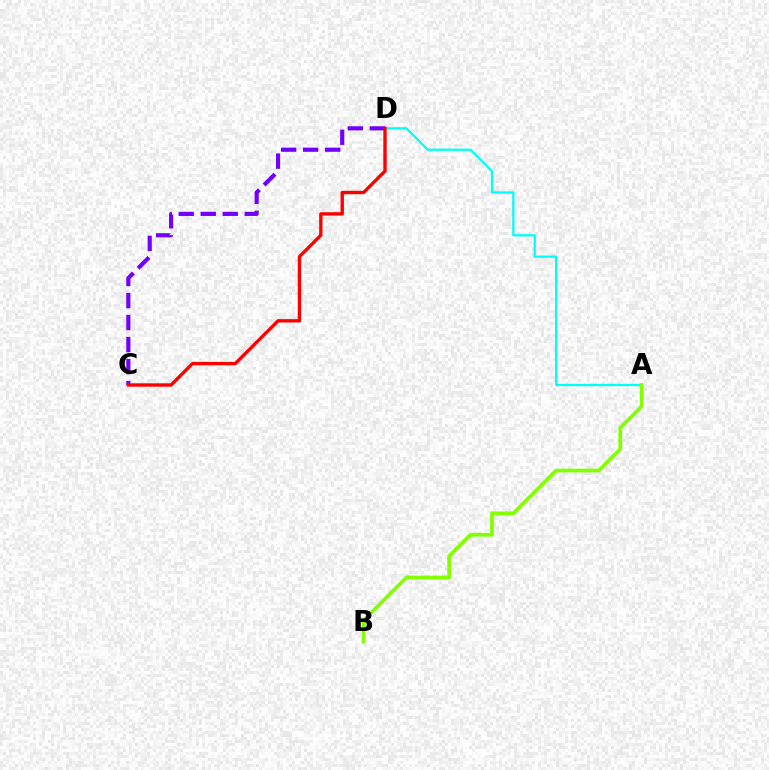{('A', 'D'): [{'color': '#00fff6', 'line_style': 'solid', 'thickness': 1.62}], ('A', 'B'): [{'color': '#84ff00', 'line_style': 'solid', 'thickness': 2.67}], ('C', 'D'): [{'color': '#7200ff', 'line_style': 'dashed', 'thickness': 2.99}, {'color': '#ff0000', 'line_style': 'solid', 'thickness': 2.43}]}